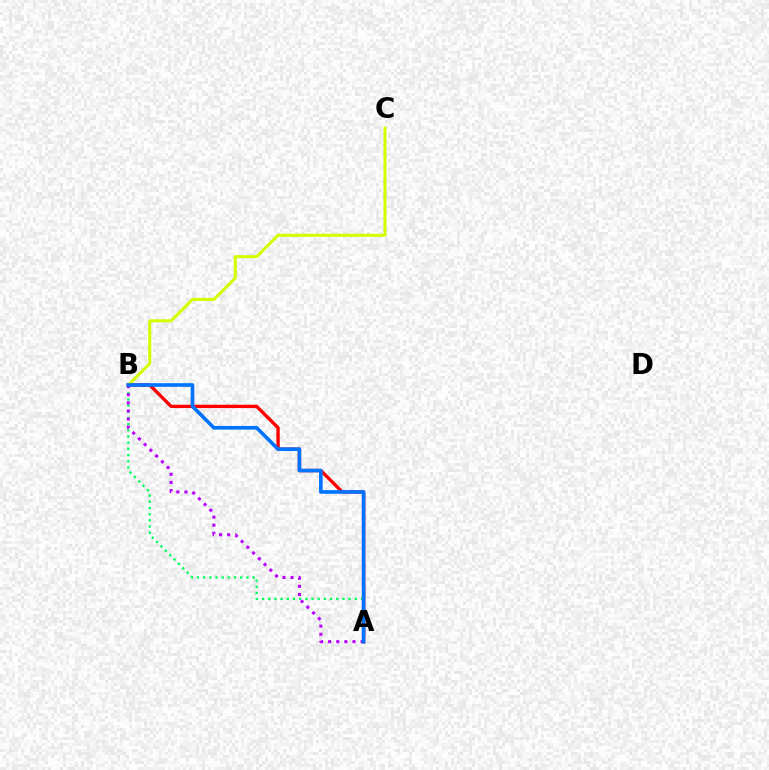{('A', 'B'): [{'color': '#00ff5c', 'line_style': 'dotted', 'thickness': 1.68}, {'color': '#ff0000', 'line_style': 'solid', 'thickness': 2.41}, {'color': '#b900ff', 'line_style': 'dotted', 'thickness': 2.2}, {'color': '#0074ff', 'line_style': 'solid', 'thickness': 2.61}], ('B', 'C'): [{'color': '#d1ff00', 'line_style': 'solid', 'thickness': 2.17}]}